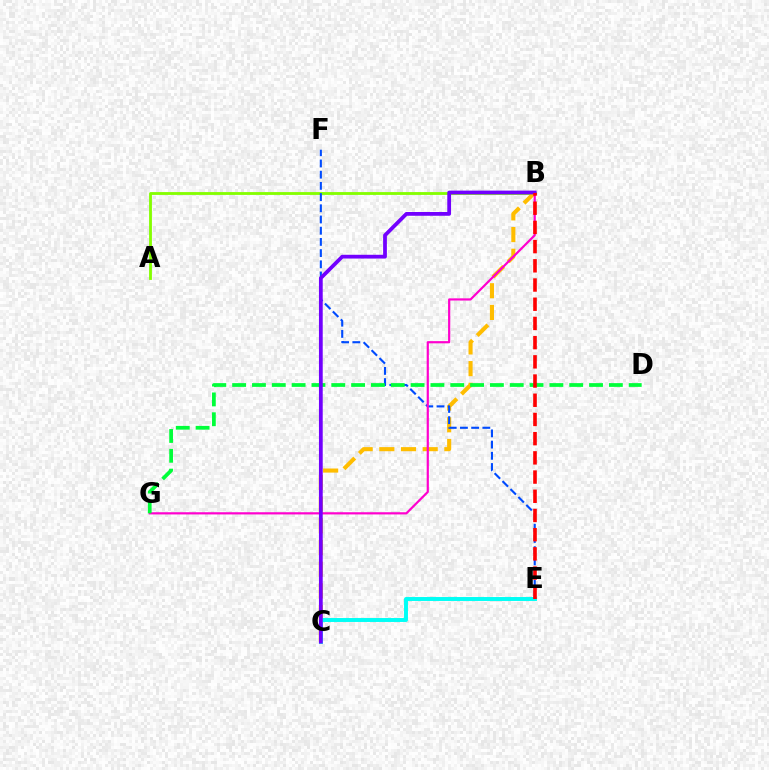{('A', 'B'): [{'color': '#84ff00', 'line_style': 'solid', 'thickness': 2.04}], ('B', 'C'): [{'color': '#ffbd00', 'line_style': 'dashed', 'thickness': 2.95}, {'color': '#7200ff', 'line_style': 'solid', 'thickness': 2.71}], ('C', 'E'): [{'color': '#00fff6', 'line_style': 'solid', 'thickness': 2.83}], ('E', 'F'): [{'color': '#004bff', 'line_style': 'dashed', 'thickness': 1.52}], ('B', 'G'): [{'color': '#ff00cf', 'line_style': 'solid', 'thickness': 1.58}], ('D', 'G'): [{'color': '#00ff39', 'line_style': 'dashed', 'thickness': 2.69}], ('B', 'E'): [{'color': '#ff0000', 'line_style': 'dashed', 'thickness': 2.61}]}